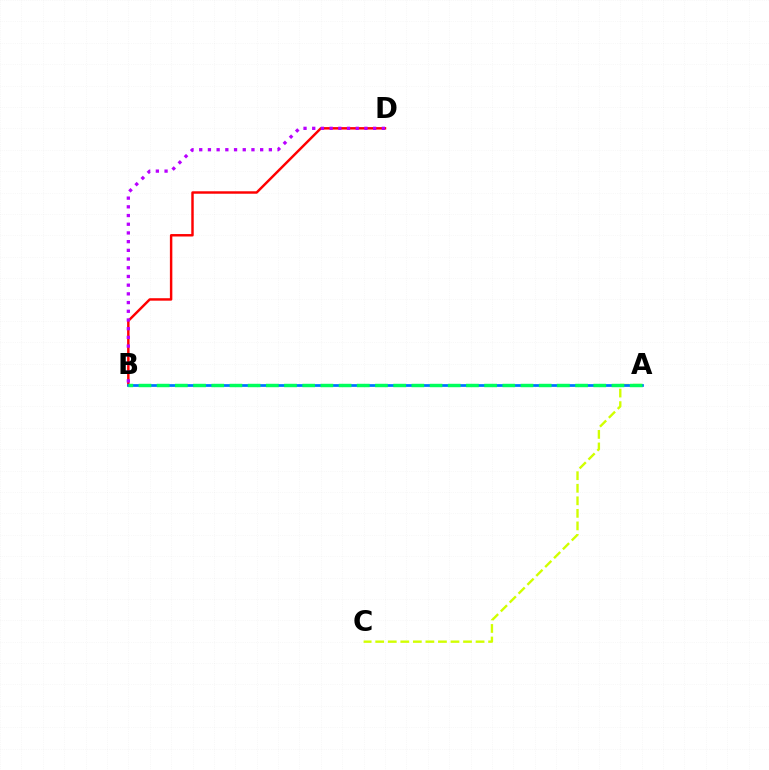{('A', 'C'): [{'color': '#d1ff00', 'line_style': 'dashed', 'thickness': 1.7}], ('B', 'D'): [{'color': '#ff0000', 'line_style': 'solid', 'thickness': 1.76}, {'color': '#b900ff', 'line_style': 'dotted', 'thickness': 2.36}], ('A', 'B'): [{'color': '#0074ff', 'line_style': 'solid', 'thickness': 1.97}, {'color': '#00ff5c', 'line_style': 'dashed', 'thickness': 2.47}]}